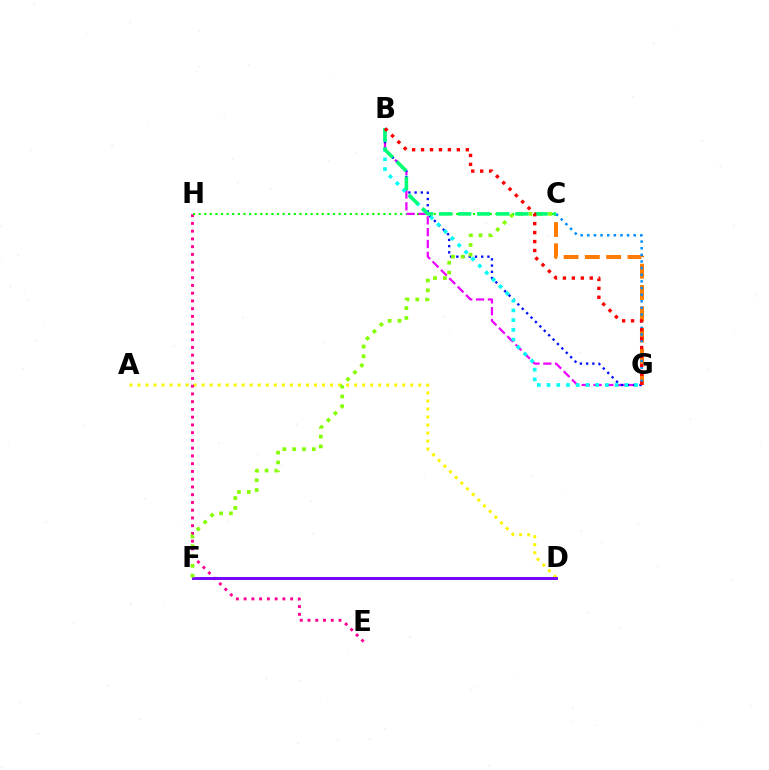{('C', 'G'): [{'color': '#ff7c00', 'line_style': 'dashed', 'thickness': 2.89}, {'color': '#008cff', 'line_style': 'dotted', 'thickness': 1.8}], ('A', 'D'): [{'color': '#fcf500', 'line_style': 'dotted', 'thickness': 2.18}], ('E', 'H'): [{'color': '#ff0094', 'line_style': 'dotted', 'thickness': 2.11}], ('C', 'H'): [{'color': '#08ff00', 'line_style': 'dotted', 'thickness': 1.52}], ('B', 'G'): [{'color': '#ee00ff', 'line_style': 'dashed', 'thickness': 1.61}, {'color': '#0010ff', 'line_style': 'dotted', 'thickness': 1.69}, {'color': '#00fff6', 'line_style': 'dotted', 'thickness': 2.64}, {'color': '#ff0000', 'line_style': 'dotted', 'thickness': 2.43}], ('D', 'F'): [{'color': '#7200ff', 'line_style': 'solid', 'thickness': 2.07}], ('C', 'F'): [{'color': '#84ff00', 'line_style': 'dotted', 'thickness': 2.66}], ('B', 'C'): [{'color': '#00ff74', 'line_style': 'dashed', 'thickness': 2.59}]}